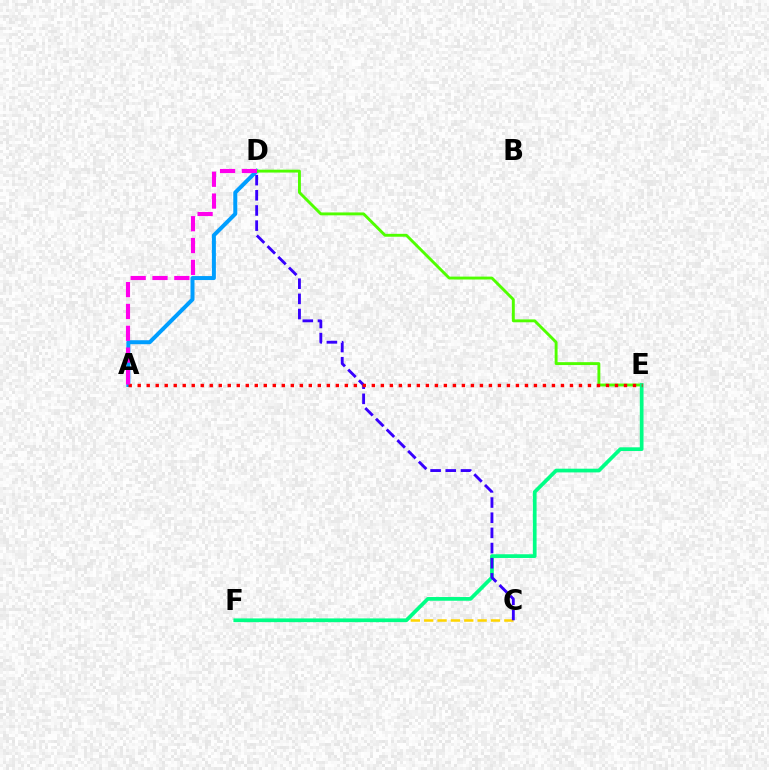{('A', 'D'): [{'color': '#009eff', 'line_style': 'solid', 'thickness': 2.87}, {'color': '#ff00ed', 'line_style': 'dashed', 'thickness': 2.96}], ('D', 'E'): [{'color': '#4fff00', 'line_style': 'solid', 'thickness': 2.08}], ('C', 'F'): [{'color': '#ffd500', 'line_style': 'dashed', 'thickness': 1.81}], ('E', 'F'): [{'color': '#00ff86', 'line_style': 'solid', 'thickness': 2.68}], ('C', 'D'): [{'color': '#3700ff', 'line_style': 'dashed', 'thickness': 2.06}], ('A', 'E'): [{'color': '#ff0000', 'line_style': 'dotted', 'thickness': 2.45}]}